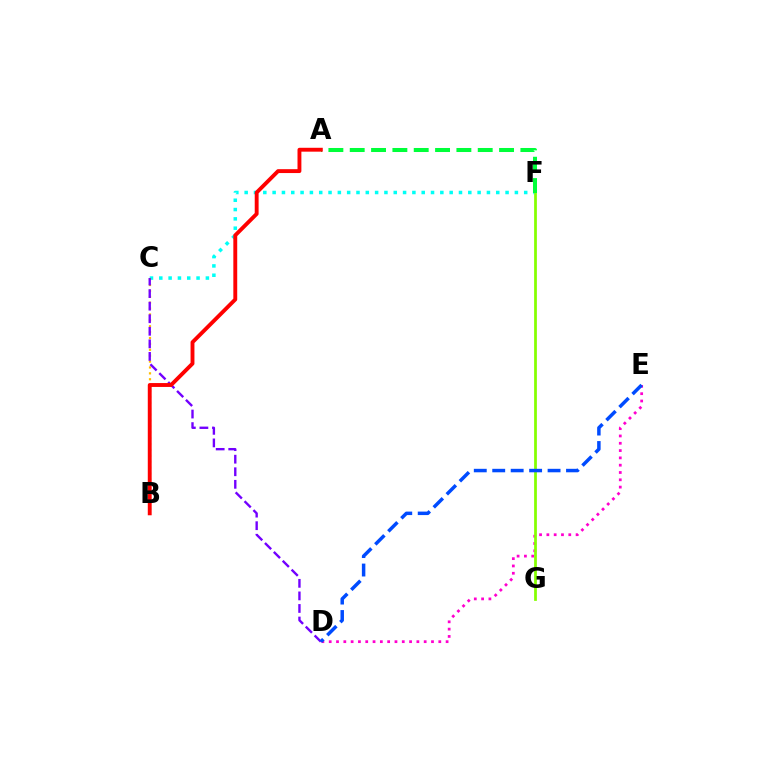{('D', 'E'): [{'color': '#ff00cf', 'line_style': 'dotted', 'thickness': 1.98}, {'color': '#004bff', 'line_style': 'dashed', 'thickness': 2.51}], ('C', 'F'): [{'color': '#00fff6', 'line_style': 'dotted', 'thickness': 2.53}], ('B', 'C'): [{'color': '#ffbd00', 'line_style': 'dotted', 'thickness': 1.6}], ('F', 'G'): [{'color': '#84ff00', 'line_style': 'solid', 'thickness': 1.98}], ('C', 'D'): [{'color': '#7200ff', 'line_style': 'dashed', 'thickness': 1.71}], ('A', 'F'): [{'color': '#00ff39', 'line_style': 'dashed', 'thickness': 2.9}], ('A', 'B'): [{'color': '#ff0000', 'line_style': 'solid', 'thickness': 2.79}]}